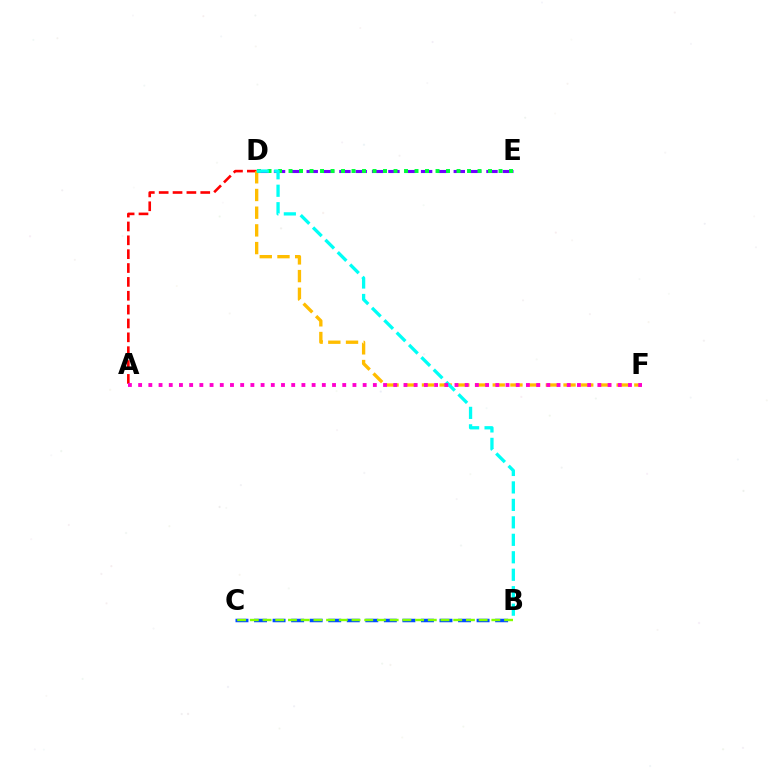{('B', 'C'): [{'color': '#004bff', 'line_style': 'dashed', 'thickness': 2.52}, {'color': '#84ff00', 'line_style': 'dashed', 'thickness': 1.73}], ('D', 'E'): [{'color': '#7200ff', 'line_style': 'dashed', 'thickness': 2.22}, {'color': '#00ff39', 'line_style': 'dotted', 'thickness': 2.85}], ('A', 'D'): [{'color': '#ff0000', 'line_style': 'dashed', 'thickness': 1.88}], ('D', 'F'): [{'color': '#ffbd00', 'line_style': 'dashed', 'thickness': 2.4}], ('B', 'D'): [{'color': '#00fff6', 'line_style': 'dashed', 'thickness': 2.37}], ('A', 'F'): [{'color': '#ff00cf', 'line_style': 'dotted', 'thickness': 2.77}]}